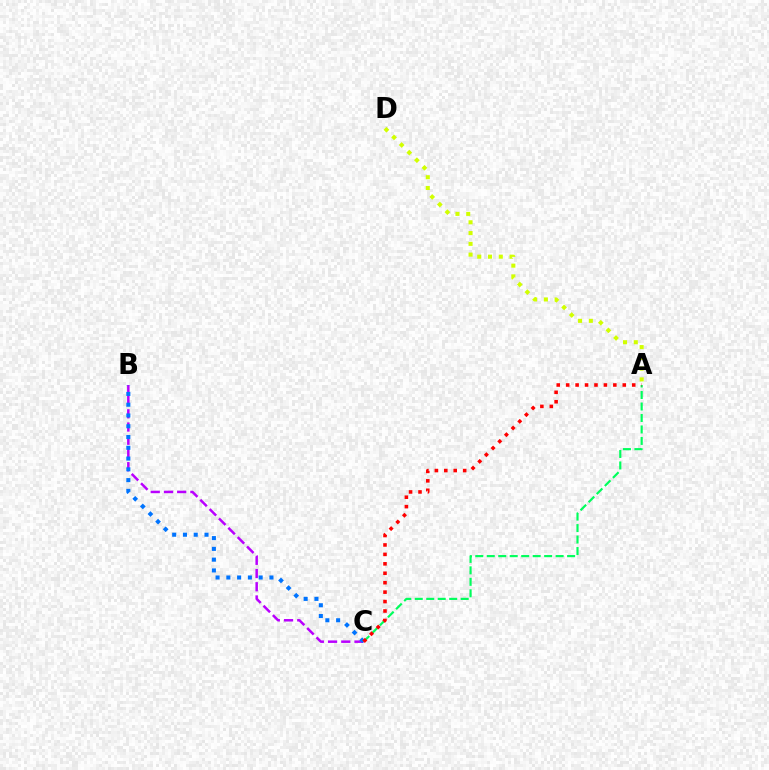{('A', 'C'): [{'color': '#00ff5c', 'line_style': 'dashed', 'thickness': 1.56}, {'color': '#ff0000', 'line_style': 'dotted', 'thickness': 2.56}], ('B', 'C'): [{'color': '#b900ff', 'line_style': 'dashed', 'thickness': 1.8}, {'color': '#0074ff', 'line_style': 'dotted', 'thickness': 2.93}], ('A', 'D'): [{'color': '#d1ff00', 'line_style': 'dotted', 'thickness': 2.92}]}